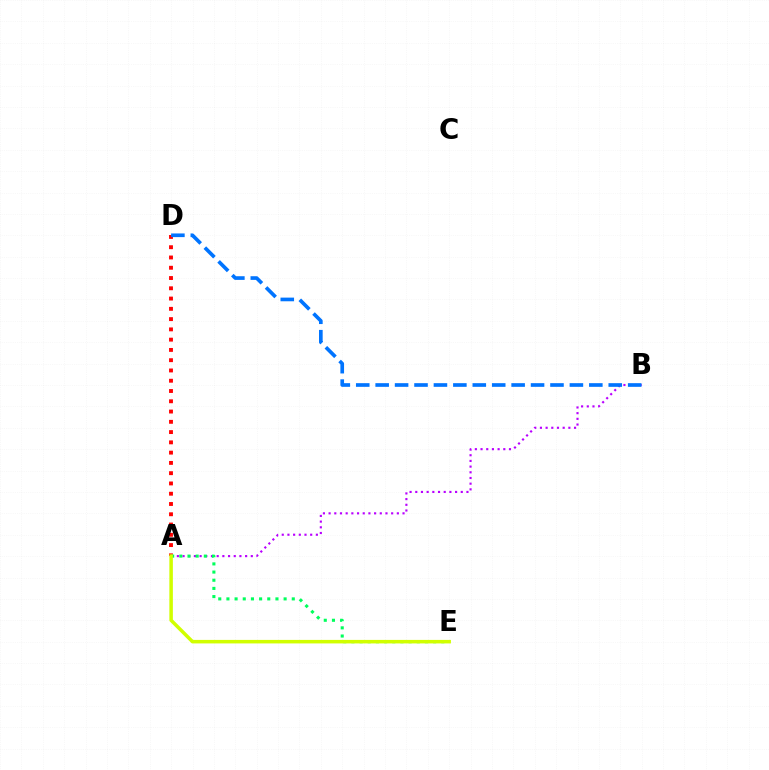{('A', 'B'): [{'color': '#b900ff', 'line_style': 'dotted', 'thickness': 1.55}], ('A', 'D'): [{'color': '#ff0000', 'line_style': 'dotted', 'thickness': 2.79}], ('B', 'D'): [{'color': '#0074ff', 'line_style': 'dashed', 'thickness': 2.64}], ('A', 'E'): [{'color': '#00ff5c', 'line_style': 'dotted', 'thickness': 2.22}, {'color': '#d1ff00', 'line_style': 'solid', 'thickness': 2.54}]}